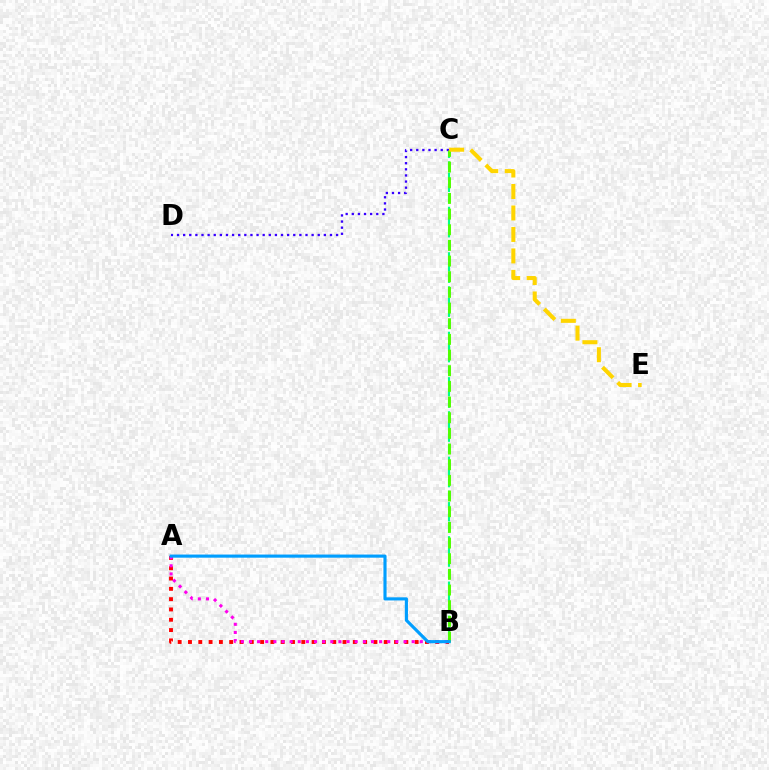{('B', 'C'): [{'color': '#00ff86', 'line_style': 'dashed', 'thickness': 1.54}, {'color': '#4fff00', 'line_style': 'dashed', 'thickness': 2.13}], ('A', 'B'): [{'color': '#ff0000', 'line_style': 'dotted', 'thickness': 2.8}, {'color': '#ff00ed', 'line_style': 'dotted', 'thickness': 2.21}, {'color': '#009eff', 'line_style': 'solid', 'thickness': 2.25}], ('C', 'D'): [{'color': '#3700ff', 'line_style': 'dotted', 'thickness': 1.66}], ('C', 'E'): [{'color': '#ffd500', 'line_style': 'dashed', 'thickness': 2.92}]}